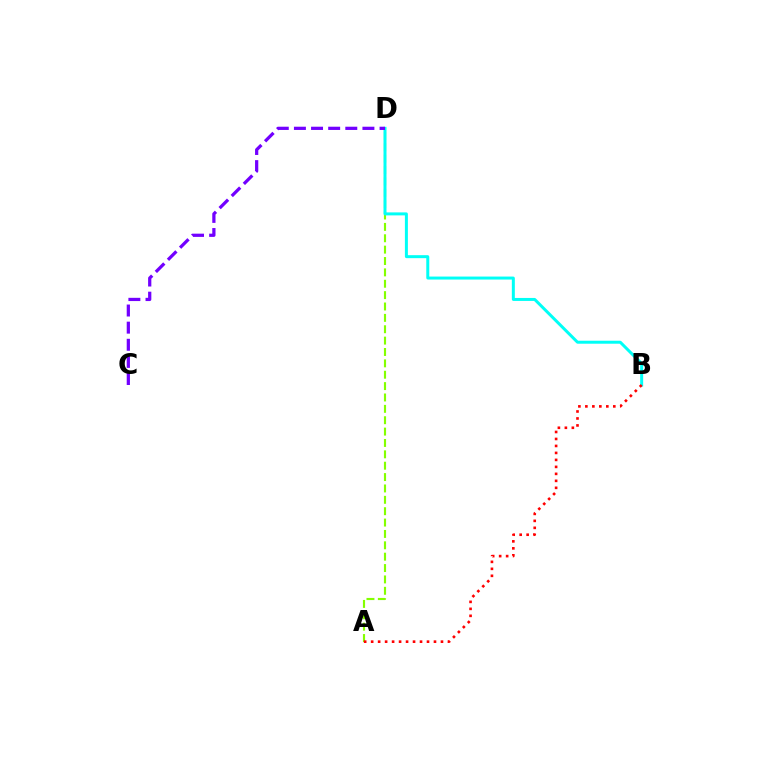{('A', 'D'): [{'color': '#84ff00', 'line_style': 'dashed', 'thickness': 1.54}], ('B', 'D'): [{'color': '#00fff6', 'line_style': 'solid', 'thickness': 2.15}], ('C', 'D'): [{'color': '#7200ff', 'line_style': 'dashed', 'thickness': 2.33}], ('A', 'B'): [{'color': '#ff0000', 'line_style': 'dotted', 'thickness': 1.9}]}